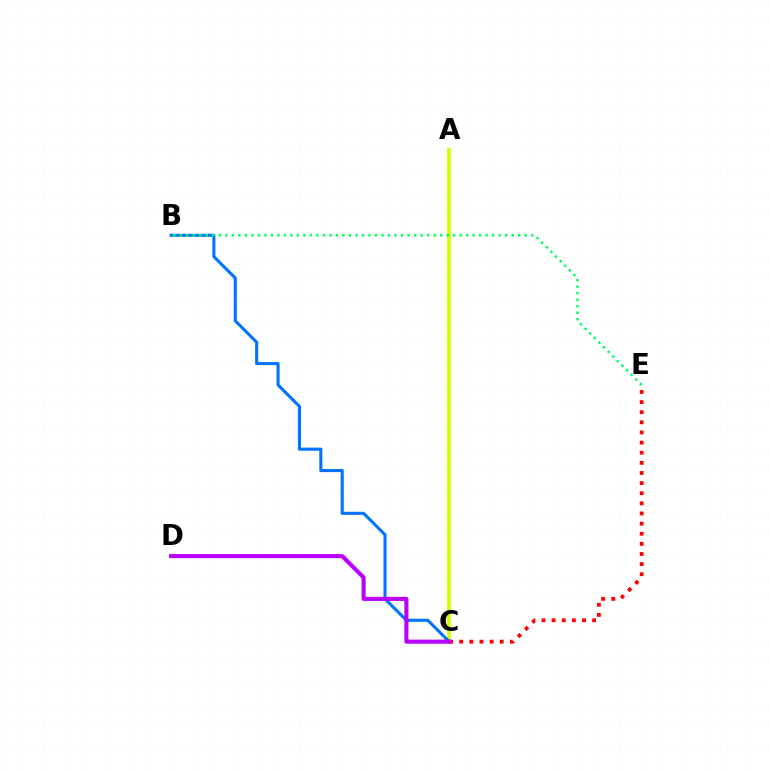{('A', 'C'): [{'color': '#d1ff00', 'line_style': 'solid', 'thickness': 2.75}], ('B', 'C'): [{'color': '#0074ff', 'line_style': 'solid', 'thickness': 2.22}], ('B', 'E'): [{'color': '#00ff5c', 'line_style': 'dotted', 'thickness': 1.77}], ('C', 'E'): [{'color': '#ff0000', 'line_style': 'dotted', 'thickness': 2.75}], ('C', 'D'): [{'color': '#b900ff', 'line_style': 'solid', 'thickness': 2.94}]}